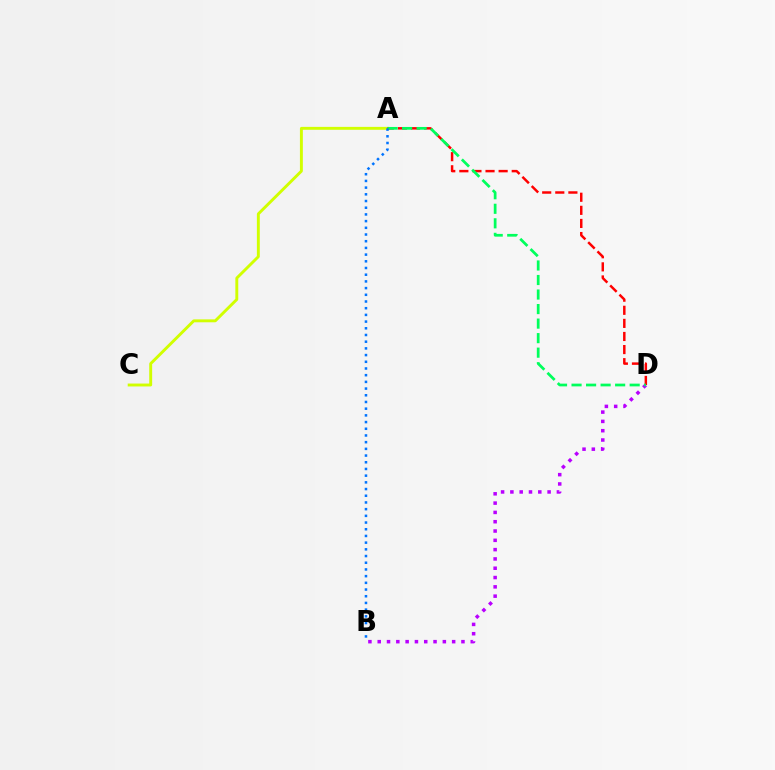{('A', 'C'): [{'color': '#d1ff00', 'line_style': 'solid', 'thickness': 2.09}], ('A', 'D'): [{'color': '#ff0000', 'line_style': 'dashed', 'thickness': 1.78}, {'color': '#00ff5c', 'line_style': 'dashed', 'thickness': 1.97}], ('B', 'D'): [{'color': '#b900ff', 'line_style': 'dotted', 'thickness': 2.53}], ('A', 'B'): [{'color': '#0074ff', 'line_style': 'dotted', 'thickness': 1.82}]}